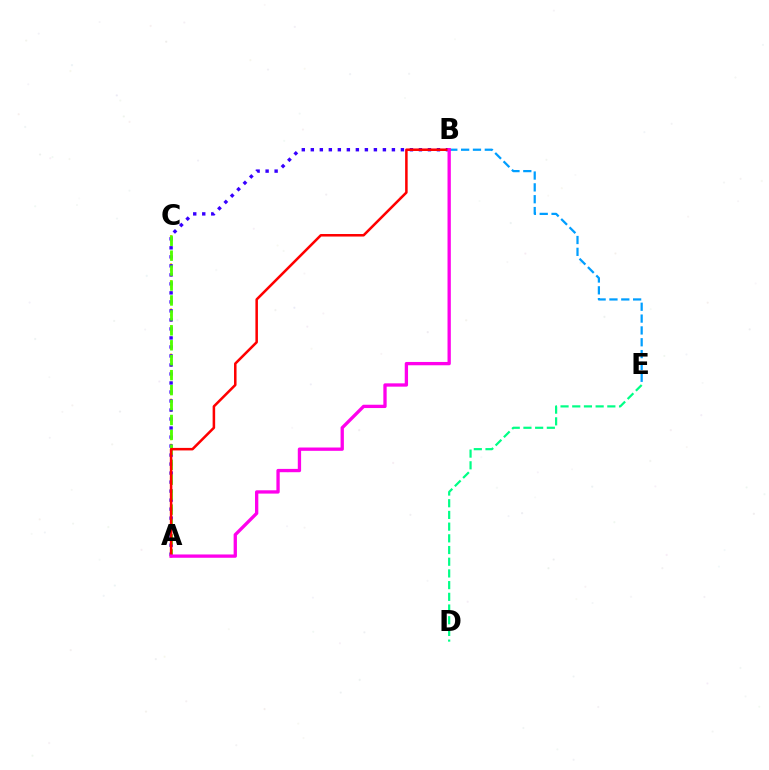{('A', 'C'): [{'color': '#ffd500', 'line_style': 'dotted', 'thickness': 1.53}, {'color': '#4fff00', 'line_style': 'dashed', 'thickness': 2.03}], ('A', 'B'): [{'color': '#3700ff', 'line_style': 'dotted', 'thickness': 2.45}, {'color': '#ff0000', 'line_style': 'solid', 'thickness': 1.82}, {'color': '#ff00ed', 'line_style': 'solid', 'thickness': 2.38}], ('B', 'E'): [{'color': '#009eff', 'line_style': 'dashed', 'thickness': 1.61}], ('D', 'E'): [{'color': '#00ff86', 'line_style': 'dashed', 'thickness': 1.59}]}